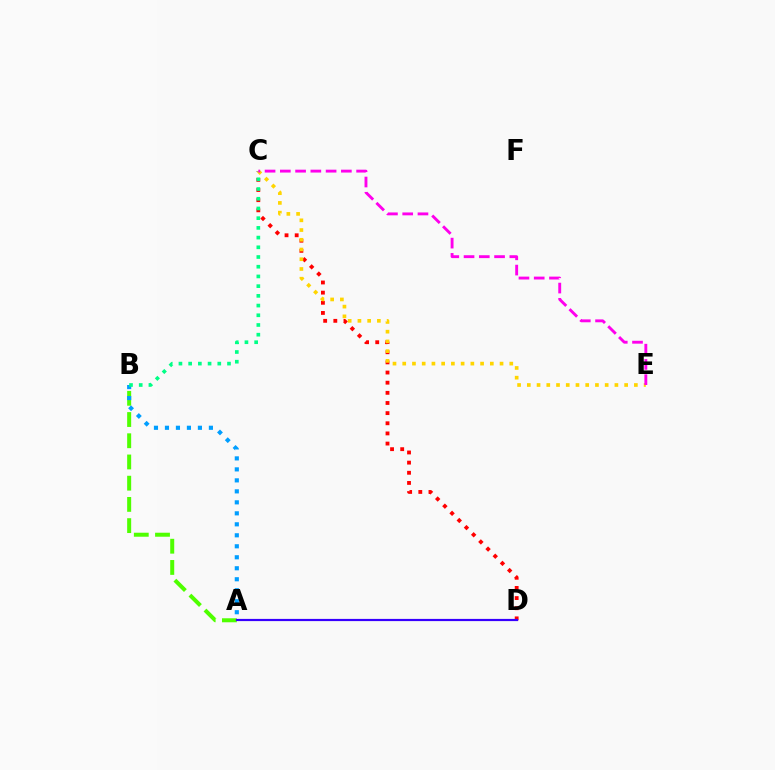{('A', 'B'): [{'color': '#4fff00', 'line_style': 'dashed', 'thickness': 2.88}, {'color': '#009eff', 'line_style': 'dotted', 'thickness': 2.99}], ('C', 'D'): [{'color': '#ff0000', 'line_style': 'dotted', 'thickness': 2.76}], ('A', 'D'): [{'color': '#3700ff', 'line_style': 'solid', 'thickness': 1.58}], ('C', 'E'): [{'color': '#ffd500', 'line_style': 'dotted', 'thickness': 2.64}, {'color': '#ff00ed', 'line_style': 'dashed', 'thickness': 2.07}], ('B', 'C'): [{'color': '#00ff86', 'line_style': 'dotted', 'thickness': 2.64}]}